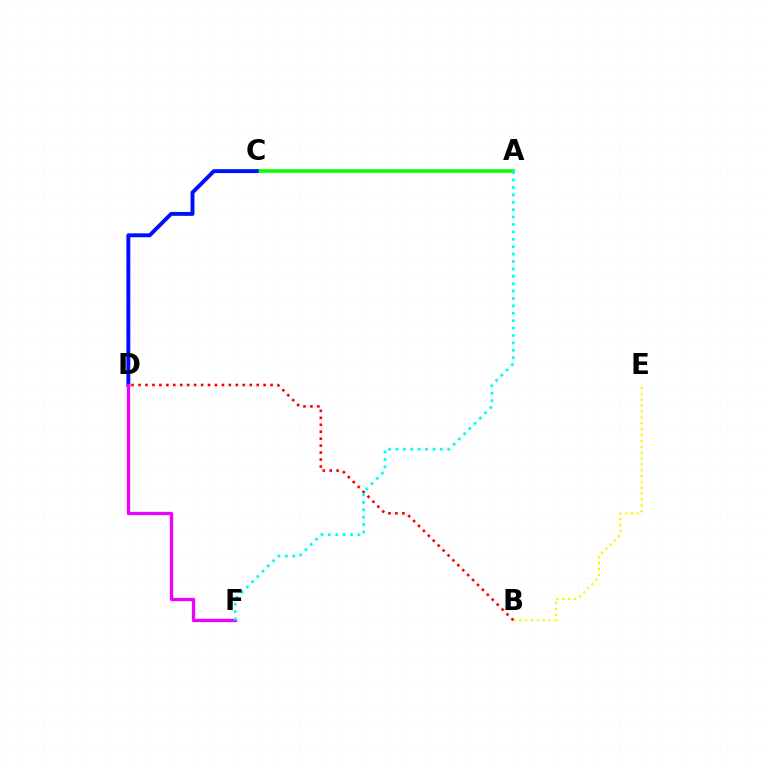{('A', 'C'): [{'color': '#08ff00', 'line_style': 'solid', 'thickness': 2.58}], ('C', 'D'): [{'color': '#0010ff', 'line_style': 'solid', 'thickness': 2.82}], ('B', 'E'): [{'color': '#fcf500', 'line_style': 'dotted', 'thickness': 1.59}], ('D', 'F'): [{'color': '#ee00ff', 'line_style': 'solid', 'thickness': 2.37}], ('A', 'F'): [{'color': '#00fff6', 'line_style': 'dotted', 'thickness': 2.01}], ('B', 'D'): [{'color': '#ff0000', 'line_style': 'dotted', 'thickness': 1.89}]}